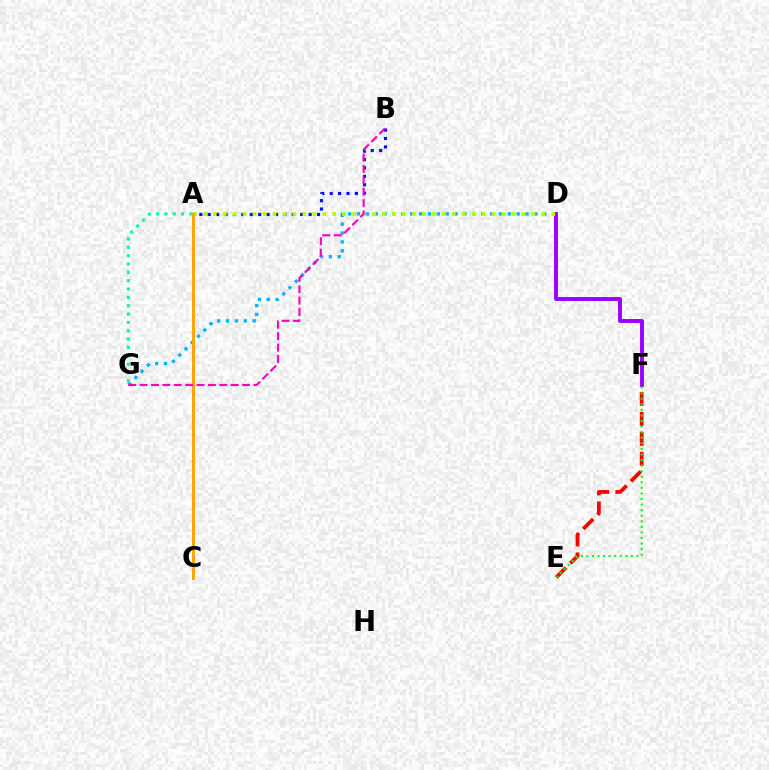{('D', 'G'): [{'color': '#00b5ff', 'line_style': 'dotted', 'thickness': 2.41}], ('E', 'F'): [{'color': '#ff0000', 'line_style': 'dashed', 'thickness': 2.71}, {'color': '#08ff00', 'line_style': 'dotted', 'thickness': 1.51}], ('A', 'B'): [{'color': '#0010ff', 'line_style': 'dotted', 'thickness': 2.28}], ('D', 'F'): [{'color': '#9b00ff', 'line_style': 'solid', 'thickness': 2.81}], ('A', 'G'): [{'color': '#00ff9d', 'line_style': 'dotted', 'thickness': 2.27}], ('A', 'D'): [{'color': '#b3ff00', 'line_style': 'dotted', 'thickness': 2.7}], ('A', 'C'): [{'color': '#ffa500', 'line_style': 'solid', 'thickness': 2.12}], ('B', 'G'): [{'color': '#ff00bd', 'line_style': 'dashed', 'thickness': 1.55}]}